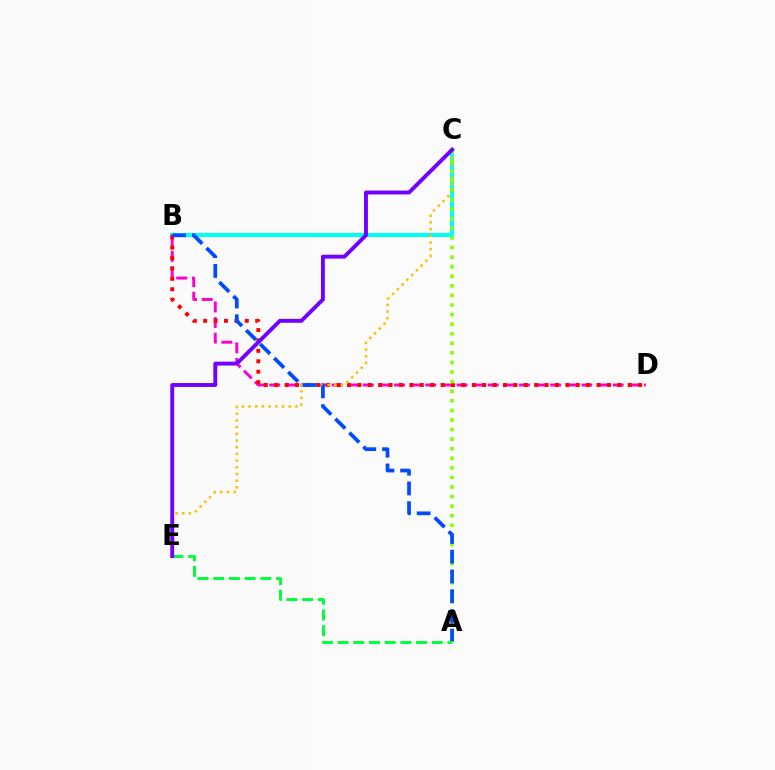{('B', 'C'): [{'color': '#00fff6', 'line_style': 'solid', 'thickness': 2.91}], ('B', 'D'): [{'color': '#ff00cf', 'line_style': 'dashed', 'thickness': 2.12}, {'color': '#ff0000', 'line_style': 'dotted', 'thickness': 2.83}], ('C', 'E'): [{'color': '#ffbd00', 'line_style': 'dotted', 'thickness': 1.82}, {'color': '#7200ff', 'line_style': 'solid', 'thickness': 2.8}], ('A', 'C'): [{'color': '#84ff00', 'line_style': 'dotted', 'thickness': 2.6}], ('A', 'B'): [{'color': '#004bff', 'line_style': 'dashed', 'thickness': 2.68}], ('A', 'E'): [{'color': '#00ff39', 'line_style': 'dashed', 'thickness': 2.13}]}